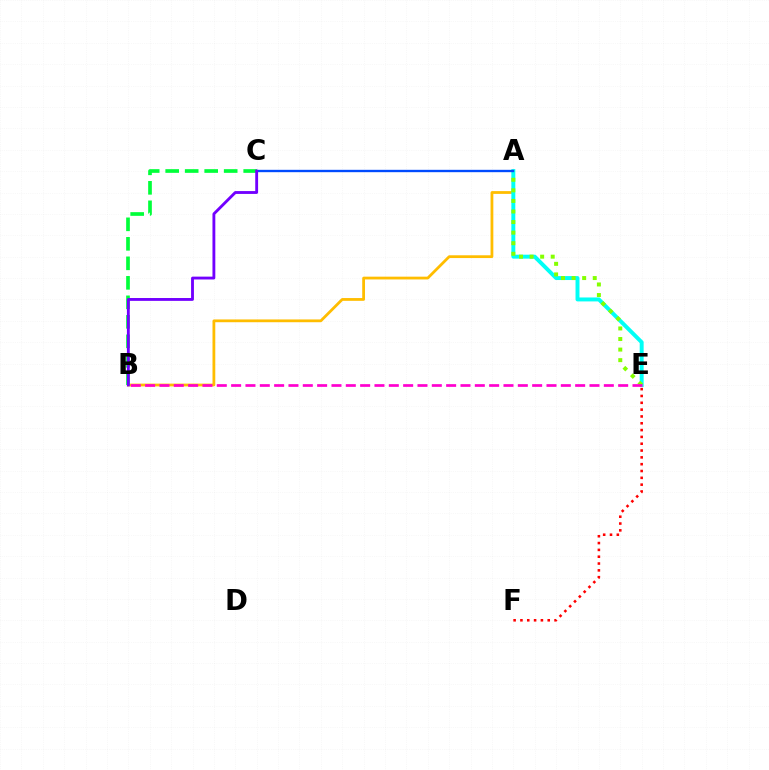{('A', 'B'): [{'color': '#ffbd00', 'line_style': 'solid', 'thickness': 2.0}], ('A', 'E'): [{'color': '#00fff6', 'line_style': 'solid', 'thickness': 2.84}, {'color': '#84ff00', 'line_style': 'dotted', 'thickness': 2.87}], ('A', 'C'): [{'color': '#004bff', 'line_style': 'solid', 'thickness': 1.7}], ('E', 'F'): [{'color': '#ff0000', 'line_style': 'dotted', 'thickness': 1.85}], ('B', 'C'): [{'color': '#00ff39', 'line_style': 'dashed', 'thickness': 2.65}, {'color': '#7200ff', 'line_style': 'solid', 'thickness': 2.05}], ('B', 'E'): [{'color': '#ff00cf', 'line_style': 'dashed', 'thickness': 1.95}]}